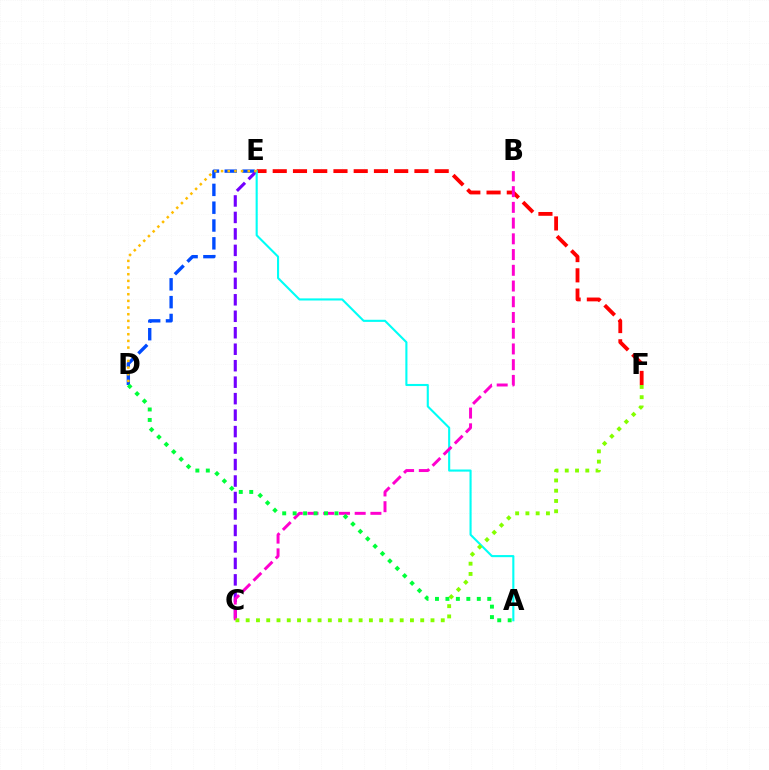{('D', 'E'): [{'color': '#004bff', 'line_style': 'dashed', 'thickness': 2.42}, {'color': '#ffbd00', 'line_style': 'dotted', 'thickness': 1.81}], ('E', 'F'): [{'color': '#ff0000', 'line_style': 'dashed', 'thickness': 2.75}], ('C', 'E'): [{'color': '#7200ff', 'line_style': 'dashed', 'thickness': 2.24}], ('A', 'E'): [{'color': '#00fff6', 'line_style': 'solid', 'thickness': 1.52}], ('B', 'C'): [{'color': '#ff00cf', 'line_style': 'dashed', 'thickness': 2.14}], ('C', 'F'): [{'color': '#84ff00', 'line_style': 'dotted', 'thickness': 2.79}], ('A', 'D'): [{'color': '#00ff39', 'line_style': 'dotted', 'thickness': 2.84}]}